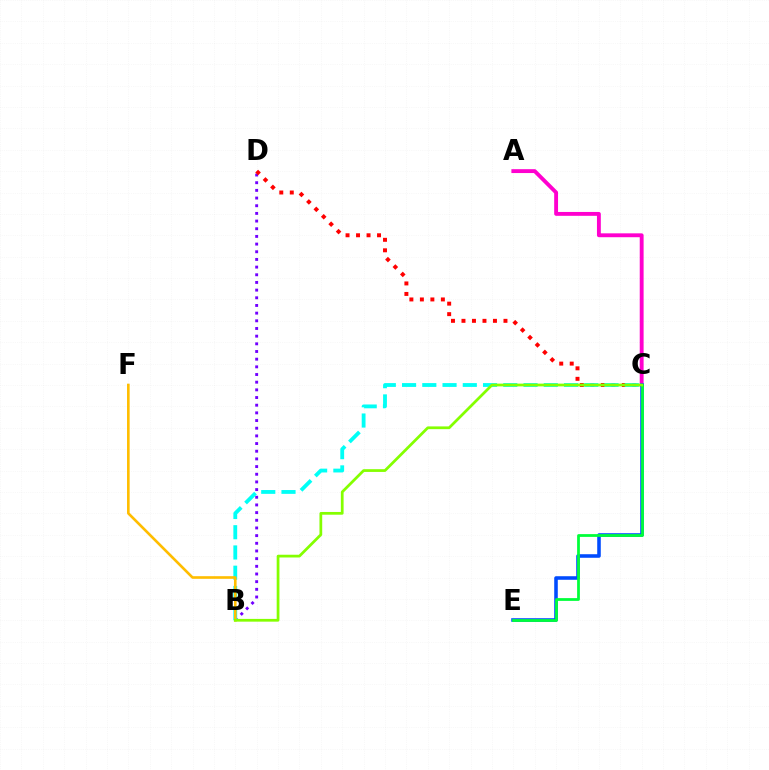{('A', 'C'): [{'color': '#ff00cf', 'line_style': 'solid', 'thickness': 2.79}], ('B', 'D'): [{'color': '#7200ff', 'line_style': 'dotted', 'thickness': 2.08}], ('C', 'D'): [{'color': '#ff0000', 'line_style': 'dotted', 'thickness': 2.85}], ('B', 'C'): [{'color': '#00fff6', 'line_style': 'dashed', 'thickness': 2.75}, {'color': '#84ff00', 'line_style': 'solid', 'thickness': 1.98}], ('C', 'E'): [{'color': '#004bff', 'line_style': 'solid', 'thickness': 2.57}, {'color': '#00ff39', 'line_style': 'solid', 'thickness': 1.99}], ('B', 'F'): [{'color': '#ffbd00', 'line_style': 'solid', 'thickness': 1.89}]}